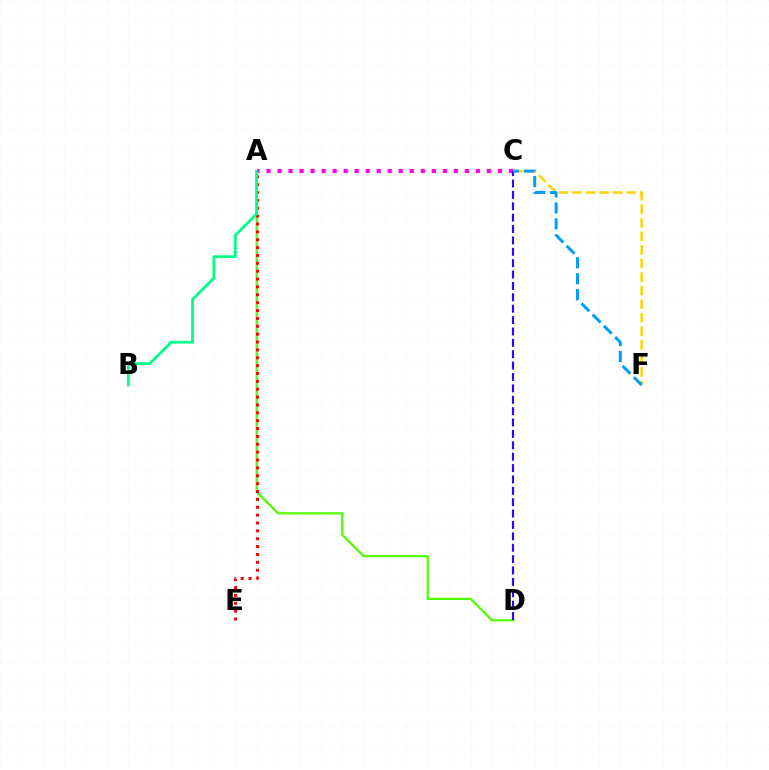{('C', 'F'): [{'color': '#ffd500', 'line_style': 'dashed', 'thickness': 1.84}, {'color': '#009eff', 'line_style': 'dashed', 'thickness': 2.16}], ('A', 'D'): [{'color': '#4fff00', 'line_style': 'solid', 'thickness': 1.61}], ('A', 'C'): [{'color': '#ff00ed', 'line_style': 'dotted', 'thickness': 2.99}], ('A', 'E'): [{'color': '#ff0000', 'line_style': 'dotted', 'thickness': 2.14}], ('A', 'B'): [{'color': '#00ff86', 'line_style': 'solid', 'thickness': 2.01}], ('C', 'D'): [{'color': '#3700ff', 'line_style': 'dashed', 'thickness': 1.55}]}